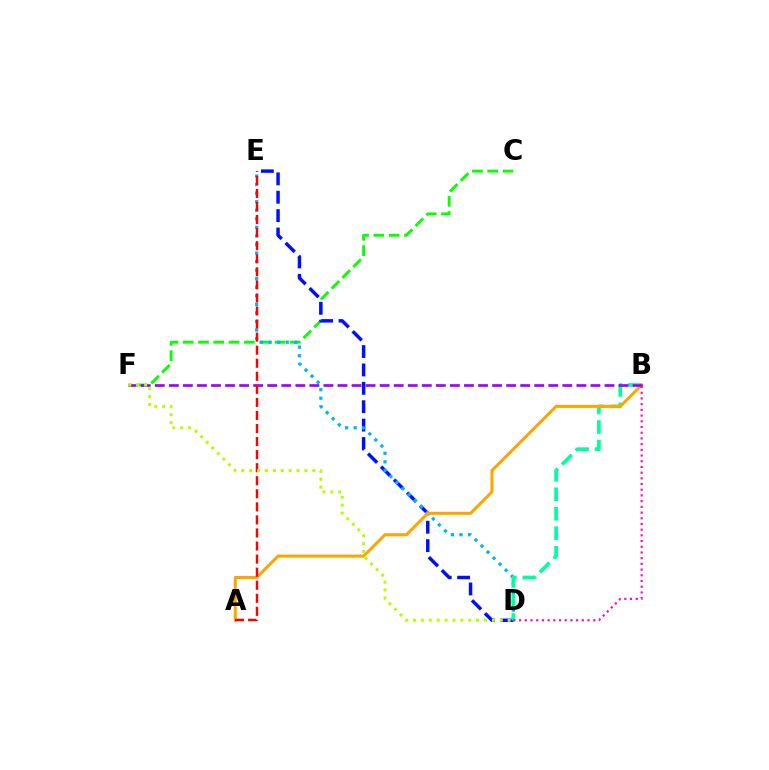{('C', 'F'): [{'color': '#08ff00', 'line_style': 'dashed', 'thickness': 2.08}], ('D', 'E'): [{'color': '#0010ff', 'line_style': 'dashed', 'thickness': 2.5}, {'color': '#00b5ff', 'line_style': 'dotted', 'thickness': 2.33}], ('B', 'D'): [{'color': '#00ff9d', 'line_style': 'dashed', 'thickness': 2.65}, {'color': '#ff00bd', 'line_style': 'dotted', 'thickness': 1.55}], ('A', 'B'): [{'color': '#ffa500', 'line_style': 'solid', 'thickness': 2.19}], ('B', 'F'): [{'color': '#9b00ff', 'line_style': 'dashed', 'thickness': 1.91}], ('A', 'E'): [{'color': '#ff0000', 'line_style': 'dashed', 'thickness': 1.77}], ('D', 'F'): [{'color': '#b3ff00', 'line_style': 'dotted', 'thickness': 2.14}]}